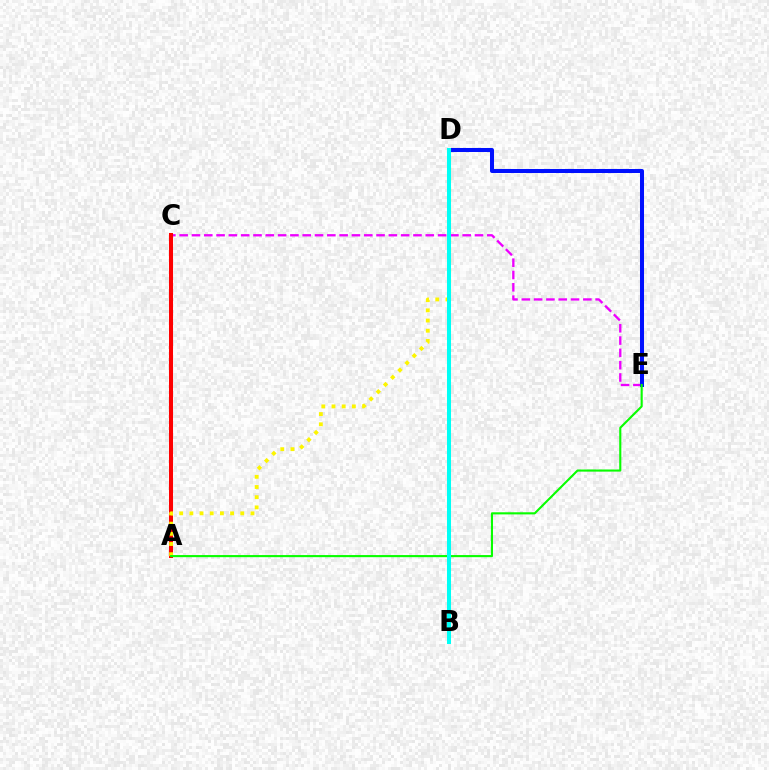{('C', 'E'): [{'color': '#ee00ff', 'line_style': 'dashed', 'thickness': 1.67}], ('A', 'C'): [{'color': '#ff0000', 'line_style': 'solid', 'thickness': 2.91}], ('D', 'E'): [{'color': '#0010ff', 'line_style': 'solid', 'thickness': 2.9}], ('A', 'D'): [{'color': '#fcf500', 'line_style': 'dotted', 'thickness': 2.77}], ('A', 'E'): [{'color': '#08ff00', 'line_style': 'solid', 'thickness': 1.52}], ('B', 'D'): [{'color': '#00fff6', 'line_style': 'solid', 'thickness': 2.9}]}